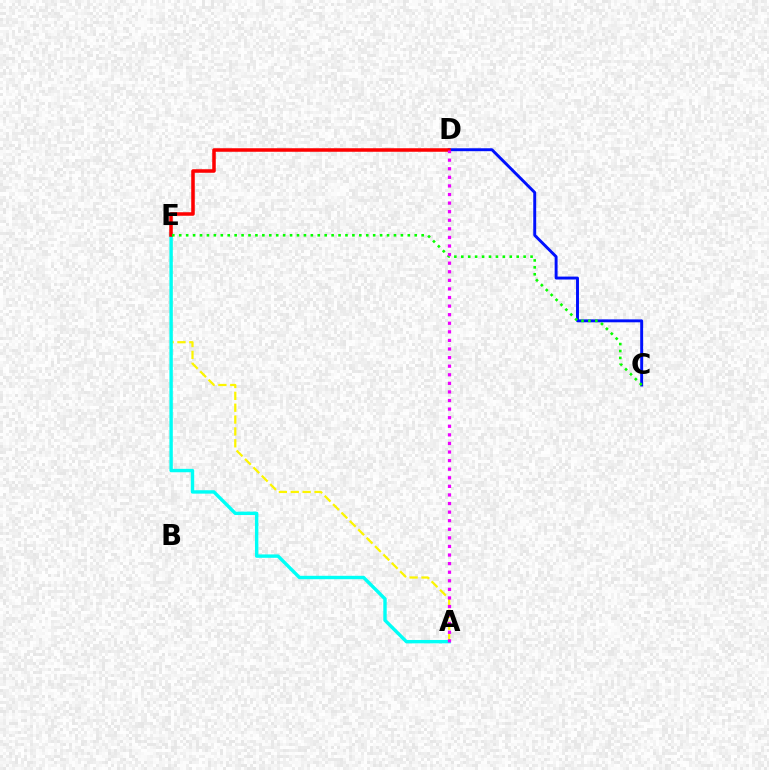{('A', 'E'): [{'color': '#fcf500', 'line_style': 'dashed', 'thickness': 1.61}, {'color': '#00fff6', 'line_style': 'solid', 'thickness': 2.45}], ('C', 'D'): [{'color': '#0010ff', 'line_style': 'solid', 'thickness': 2.11}], ('D', 'E'): [{'color': '#ff0000', 'line_style': 'solid', 'thickness': 2.54}], ('C', 'E'): [{'color': '#08ff00', 'line_style': 'dotted', 'thickness': 1.88}], ('A', 'D'): [{'color': '#ee00ff', 'line_style': 'dotted', 'thickness': 2.33}]}